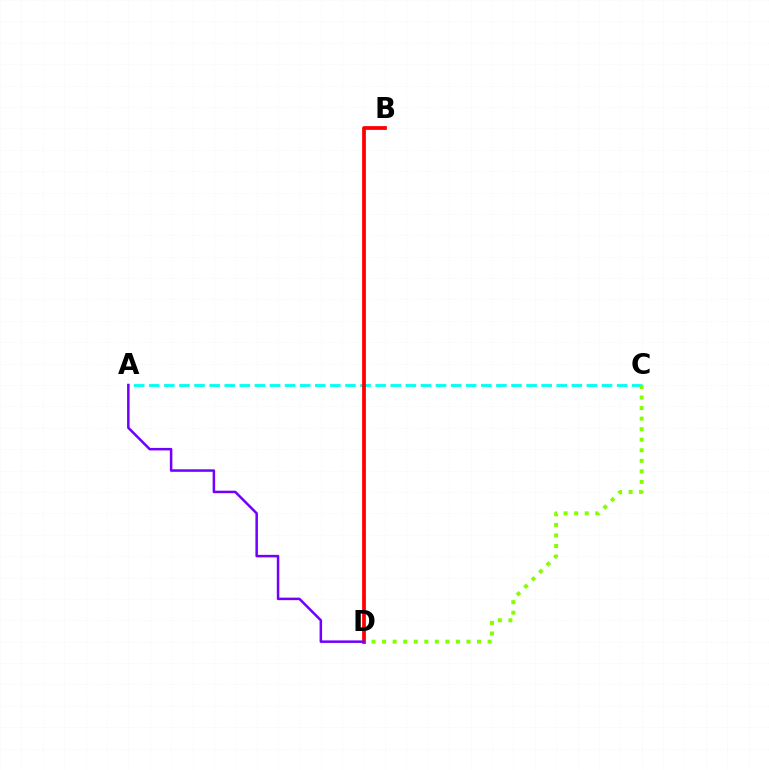{('A', 'C'): [{'color': '#00fff6', 'line_style': 'dashed', 'thickness': 2.05}], ('C', 'D'): [{'color': '#84ff00', 'line_style': 'dotted', 'thickness': 2.87}], ('B', 'D'): [{'color': '#ff0000', 'line_style': 'solid', 'thickness': 2.7}], ('A', 'D'): [{'color': '#7200ff', 'line_style': 'solid', 'thickness': 1.81}]}